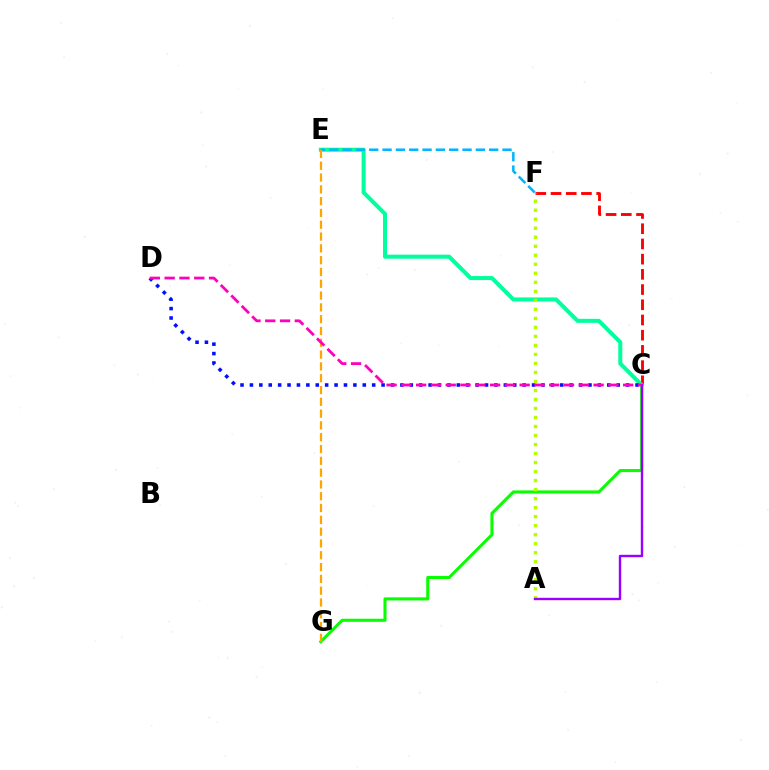{('C', 'F'): [{'color': '#ff0000', 'line_style': 'dashed', 'thickness': 2.07}], ('C', 'G'): [{'color': '#08ff00', 'line_style': 'solid', 'thickness': 2.21}], ('C', 'E'): [{'color': '#00ff9d', 'line_style': 'solid', 'thickness': 2.9}], ('E', 'F'): [{'color': '#00b5ff', 'line_style': 'dashed', 'thickness': 1.81}], ('E', 'G'): [{'color': '#ffa500', 'line_style': 'dashed', 'thickness': 1.6}], ('C', 'D'): [{'color': '#0010ff', 'line_style': 'dotted', 'thickness': 2.56}, {'color': '#ff00bd', 'line_style': 'dashed', 'thickness': 2.01}], ('A', 'F'): [{'color': '#b3ff00', 'line_style': 'dotted', 'thickness': 2.45}], ('A', 'C'): [{'color': '#9b00ff', 'line_style': 'solid', 'thickness': 1.72}]}